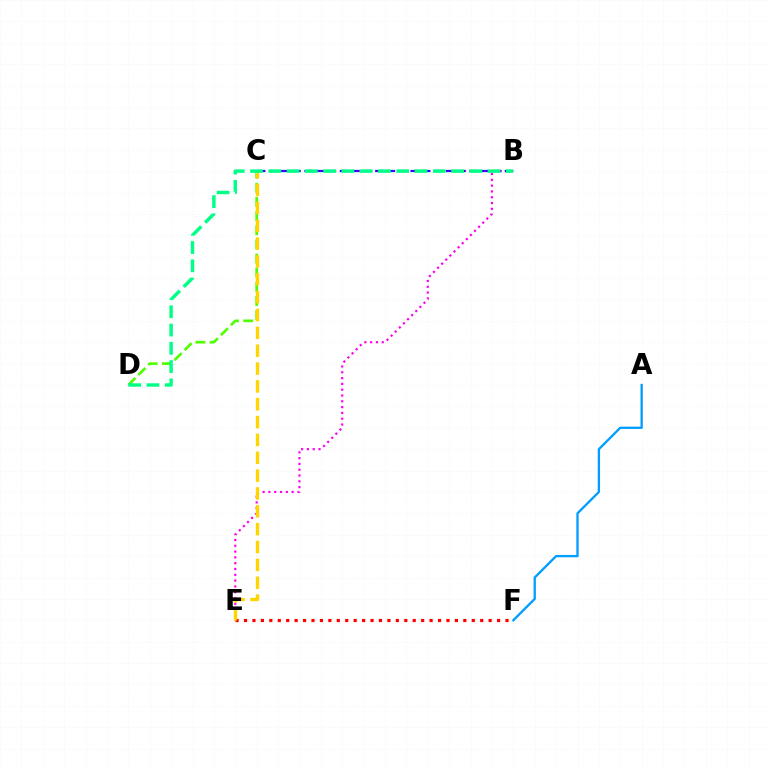{('B', 'E'): [{'color': '#ff00ed', 'line_style': 'dotted', 'thickness': 1.58}], ('C', 'D'): [{'color': '#4fff00', 'line_style': 'dashed', 'thickness': 1.92}], ('E', 'F'): [{'color': '#ff0000', 'line_style': 'dotted', 'thickness': 2.29}], ('B', 'C'): [{'color': '#3700ff', 'line_style': 'dashed', 'thickness': 1.6}], ('A', 'F'): [{'color': '#009eff', 'line_style': 'solid', 'thickness': 1.66}], ('C', 'E'): [{'color': '#ffd500', 'line_style': 'dashed', 'thickness': 2.42}], ('B', 'D'): [{'color': '#00ff86', 'line_style': 'dashed', 'thickness': 2.48}]}